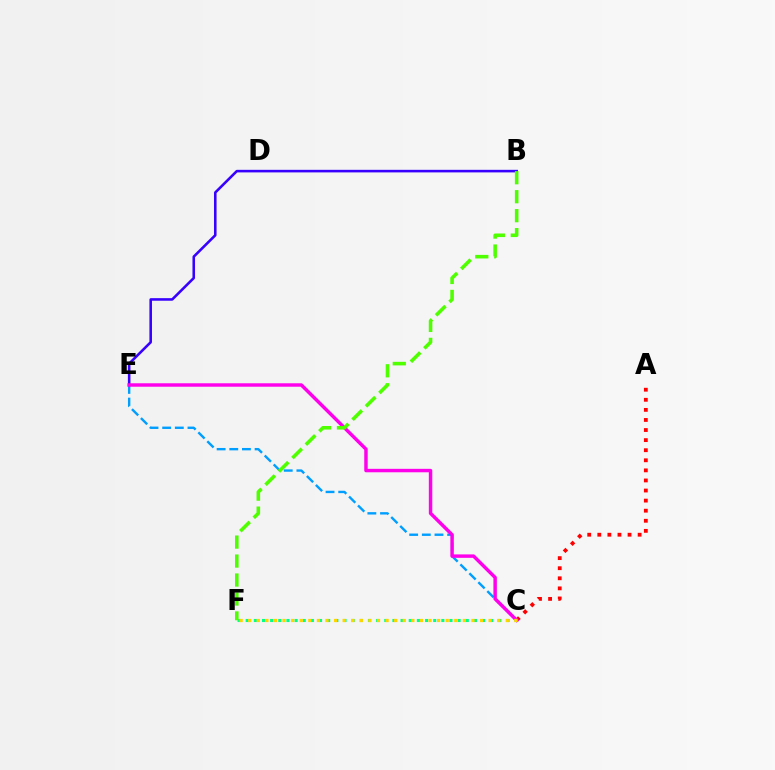{('A', 'C'): [{'color': '#ff0000', 'line_style': 'dotted', 'thickness': 2.74}], ('C', 'E'): [{'color': '#009eff', 'line_style': 'dashed', 'thickness': 1.72}, {'color': '#ff00ed', 'line_style': 'solid', 'thickness': 2.48}], ('B', 'E'): [{'color': '#3700ff', 'line_style': 'solid', 'thickness': 1.85}], ('C', 'F'): [{'color': '#00ff86', 'line_style': 'dotted', 'thickness': 2.21}, {'color': '#ffd500', 'line_style': 'dotted', 'thickness': 2.33}], ('B', 'F'): [{'color': '#4fff00', 'line_style': 'dashed', 'thickness': 2.58}]}